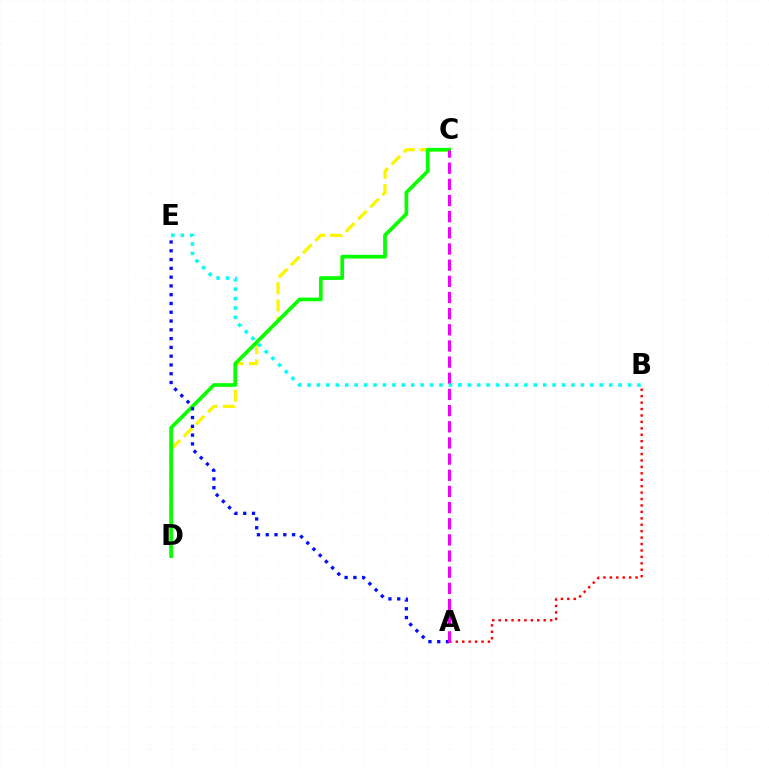{('C', 'D'): [{'color': '#fcf500', 'line_style': 'dashed', 'thickness': 2.34}, {'color': '#08ff00', 'line_style': 'solid', 'thickness': 2.67}], ('A', 'E'): [{'color': '#0010ff', 'line_style': 'dotted', 'thickness': 2.39}], ('A', 'B'): [{'color': '#ff0000', 'line_style': 'dotted', 'thickness': 1.75}], ('A', 'C'): [{'color': '#ee00ff', 'line_style': 'dashed', 'thickness': 2.2}], ('B', 'E'): [{'color': '#00fff6', 'line_style': 'dotted', 'thickness': 2.56}]}